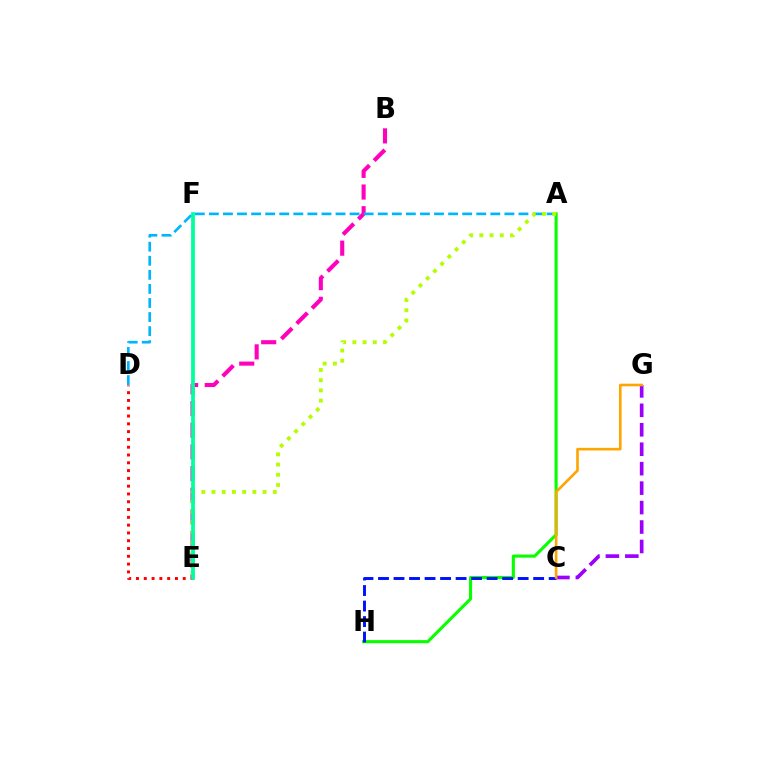{('D', 'E'): [{'color': '#ff0000', 'line_style': 'dotted', 'thickness': 2.12}], ('B', 'E'): [{'color': '#ff00bd', 'line_style': 'dashed', 'thickness': 2.94}], ('A', 'H'): [{'color': '#08ff00', 'line_style': 'solid', 'thickness': 2.23}], ('C', 'H'): [{'color': '#0010ff', 'line_style': 'dashed', 'thickness': 2.11}], ('A', 'D'): [{'color': '#00b5ff', 'line_style': 'dashed', 'thickness': 1.91}], ('A', 'E'): [{'color': '#b3ff00', 'line_style': 'dotted', 'thickness': 2.77}], ('C', 'G'): [{'color': '#9b00ff', 'line_style': 'dashed', 'thickness': 2.64}, {'color': '#ffa500', 'line_style': 'solid', 'thickness': 1.89}], ('E', 'F'): [{'color': '#00ff9d', 'line_style': 'solid', 'thickness': 2.7}]}